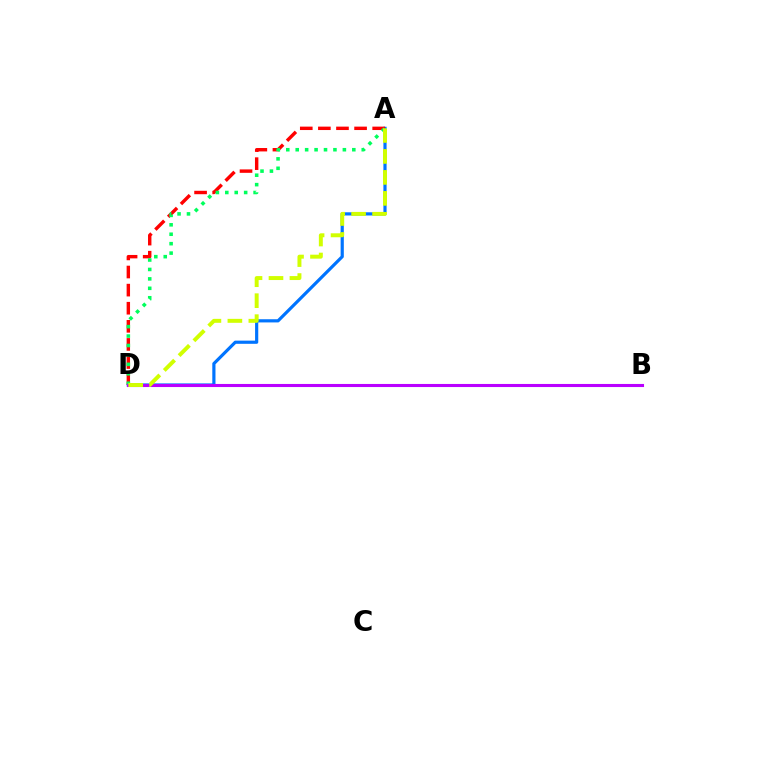{('A', 'D'): [{'color': '#0074ff', 'line_style': 'solid', 'thickness': 2.29}, {'color': '#ff0000', 'line_style': 'dashed', 'thickness': 2.46}, {'color': '#00ff5c', 'line_style': 'dotted', 'thickness': 2.56}, {'color': '#d1ff00', 'line_style': 'dashed', 'thickness': 2.85}], ('B', 'D'): [{'color': '#b900ff', 'line_style': 'solid', 'thickness': 2.22}]}